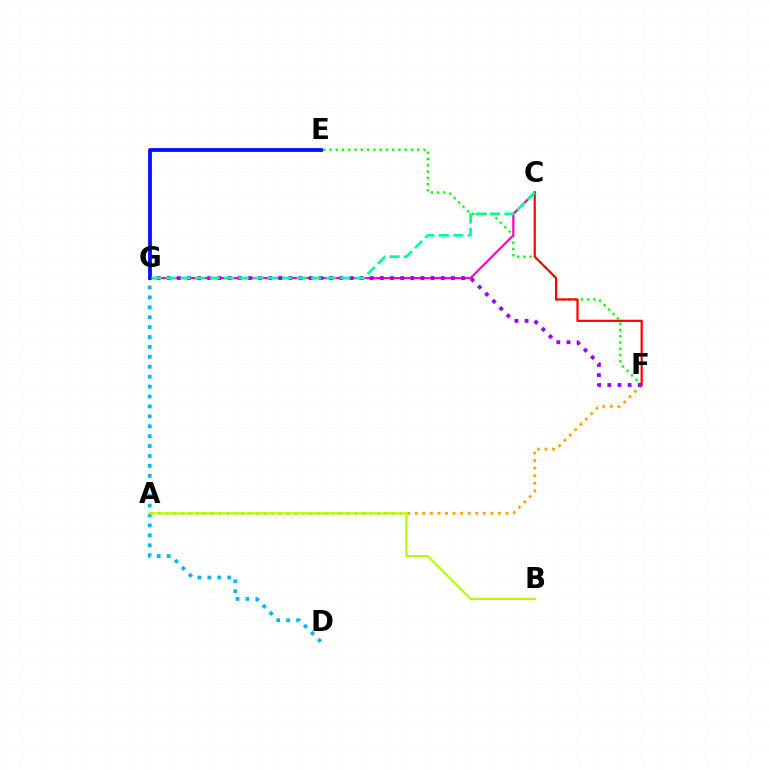{('E', 'F'): [{'color': '#08ff00', 'line_style': 'dotted', 'thickness': 1.7}], ('C', 'G'): [{'color': '#ff00bd', 'line_style': 'solid', 'thickness': 1.57}, {'color': '#00ff9d', 'line_style': 'dashed', 'thickness': 1.97}], ('A', 'F'): [{'color': '#ffa500', 'line_style': 'dotted', 'thickness': 2.05}], ('D', 'G'): [{'color': '#00b5ff', 'line_style': 'dotted', 'thickness': 2.69}], ('A', 'B'): [{'color': '#b3ff00', 'line_style': 'solid', 'thickness': 1.6}], ('F', 'G'): [{'color': '#9b00ff', 'line_style': 'dotted', 'thickness': 2.76}], ('E', 'G'): [{'color': '#0010ff', 'line_style': 'solid', 'thickness': 2.73}], ('C', 'F'): [{'color': '#ff0000', 'line_style': 'solid', 'thickness': 1.58}]}